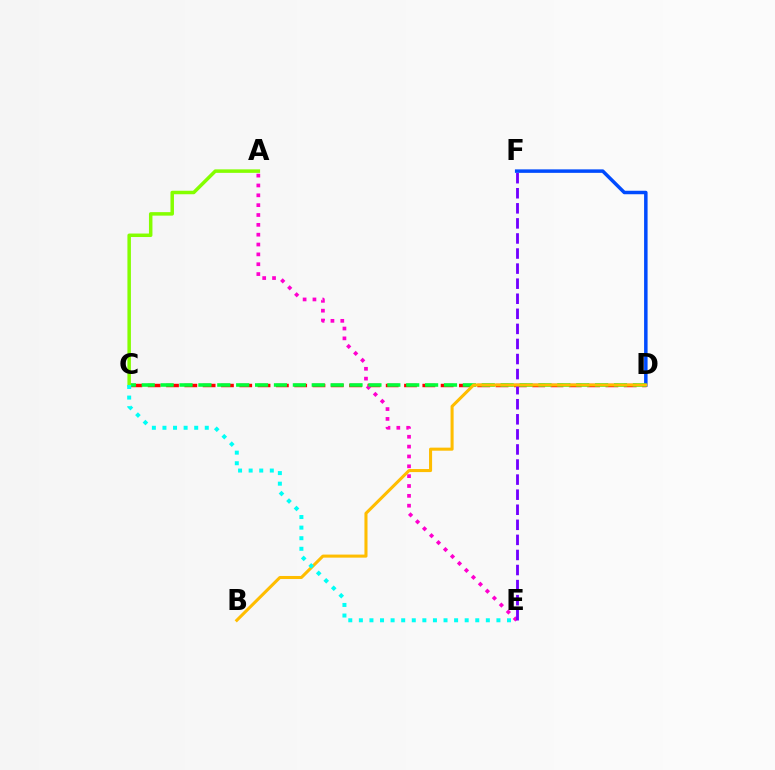{('C', 'D'): [{'color': '#ff0000', 'line_style': 'dashed', 'thickness': 2.49}, {'color': '#00ff39', 'line_style': 'dashed', 'thickness': 2.57}], ('A', 'E'): [{'color': '#ff00cf', 'line_style': 'dotted', 'thickness': 2.68}], ('E', 'F'): [{'color': '#7200ff', 'line_style': 'dashed', 'thickness': 2.05}], ('D', 'F'): [{'color': '#004bff', 'line_style': 'solid', 'thickness': 2.51}], ('A', 'C'): [{'color': '#84ff00', 'line_style': 'solid', 'thickness': 2.52}], ('B', 'D'): [{'color': '#ffbd00', 'line_style': 'solid', 'thickness': 2.2}], ('C', 'E'): [{'color': '#00fff6', 'line_style': 'dotted', 'thickness': 2.88}]}